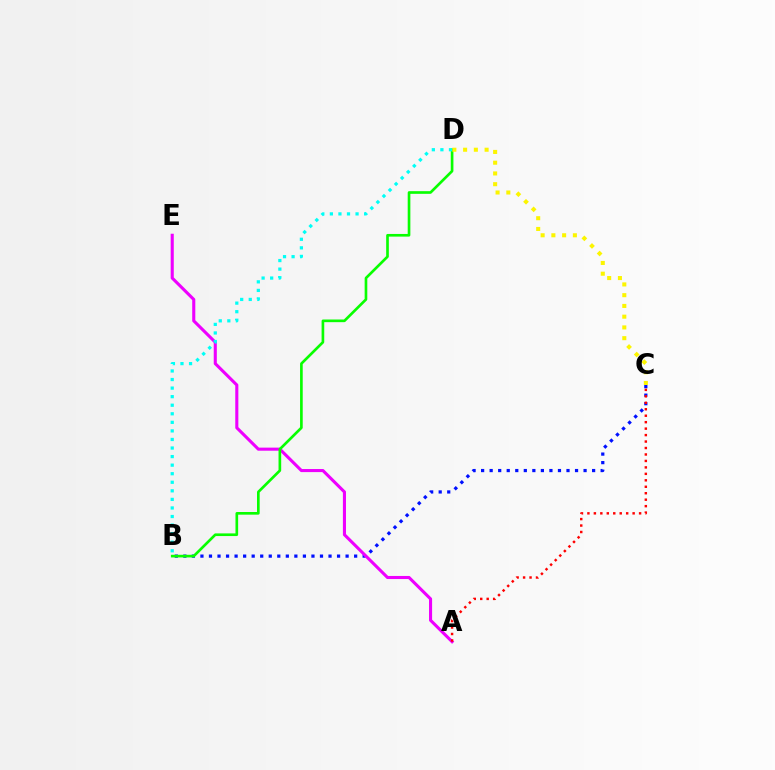{('B', 'C'): [{'color': '#0010ff', 'line_style': 'dotted', 'thickness': 2.32}], ('A', 'E'): [{'color': '#ee00ff', 'line_style': 'solid', 'thickness': 2.22}], ('B', 'D'): [{'color': '#08ff00', 'line_style': 'solid', 'thickness': 1.91}, {'color': '#00fff6', 'line_style': 'dotted', 'thickness': 2.33}], ('C', 'D'): [{'color': '#fcf500', 'line_style': 'dotted', 'thickness': 2.92}], ('A', 'C'): [{'color': '#ff0000', 'line_style': 'dotted', 'thickness': 1.76}]}